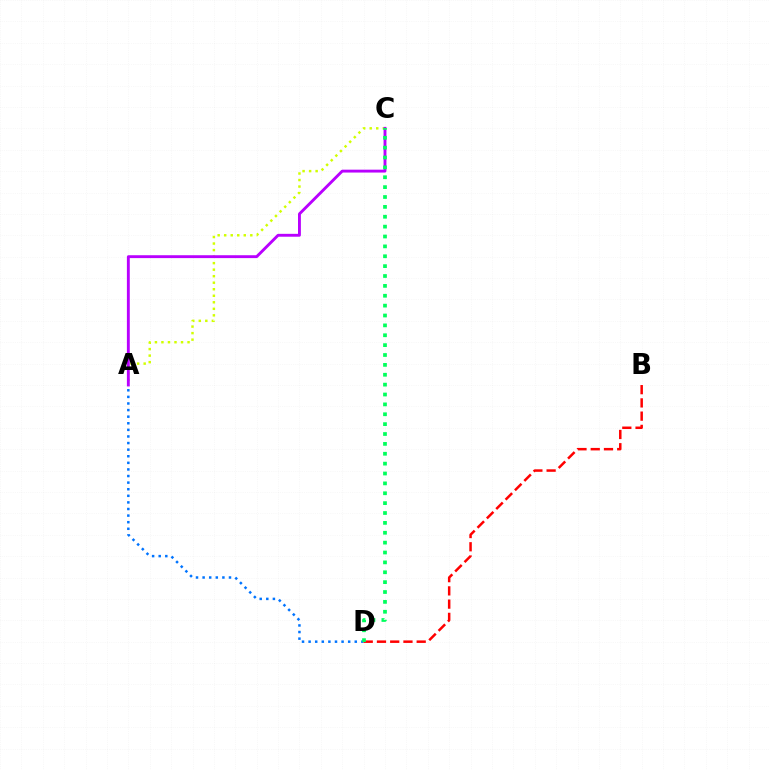{('A', 'D'): [{'color': '#0074ff', 'line_style': 'dotted', 'thickness': 1.79}], ('A', 'C'): [{'color': '#d1ff00', 'line_style': 'dotted', 'thickness': 1.77}, {'color': '#b900ff', 'line_style': 'solid', 'thickness': 2.08}], ('B', 'D'): [{'color': '#ff0000', 'line_style': 'dashed', 'thickness': 1.8}], ('C', 'D'): [{'color': '#00ff5c', 'line_style': 'dotted', 'thickness': 2.68}]}